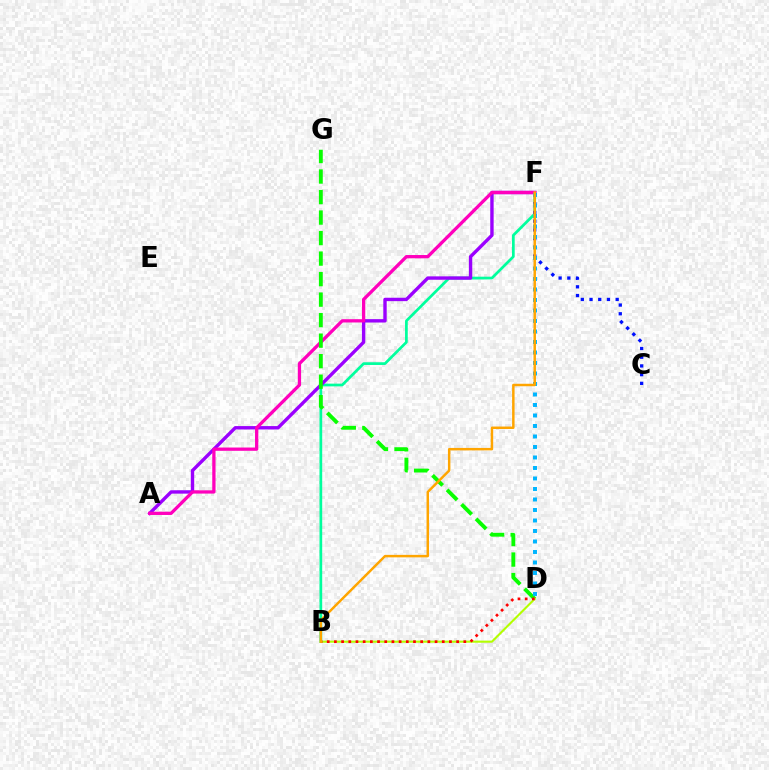{('B', 'F'): [{'color': '#00ff9d', 'line_style': 'solid', 'thickness': 1.96}, {'color': '#ffa500', 'line_style': 'solid', 'thickness': 1.78}], ('A', 'F'): [{'color': '#9b00ff', 'line_style': 'solid', 'thickness': 2.44}, {'color': '#ff00bd', 'line_style': 'solid', 'thickness': 2.36}], ('C', 'F'): [{'color': '#0010ff', 'line_style': 'dotted', 'thickness': 2.37}], ('D', 'G'): [{'color': '#08ff00', 'line_style': 'dashed', 'thickness': 2.79}], ('B', 'D'): [{'color': '#b3ff00', 'line_style': 'solid', 'thickness': 1.52}, {'color': '#ff0000', 'line_style': 'dotted', 'thickness': 1.95}], ('D', 'F'): [{'color': '#00b5ff', 'line_style': 'dotted', 'thickness': 2.85}]}